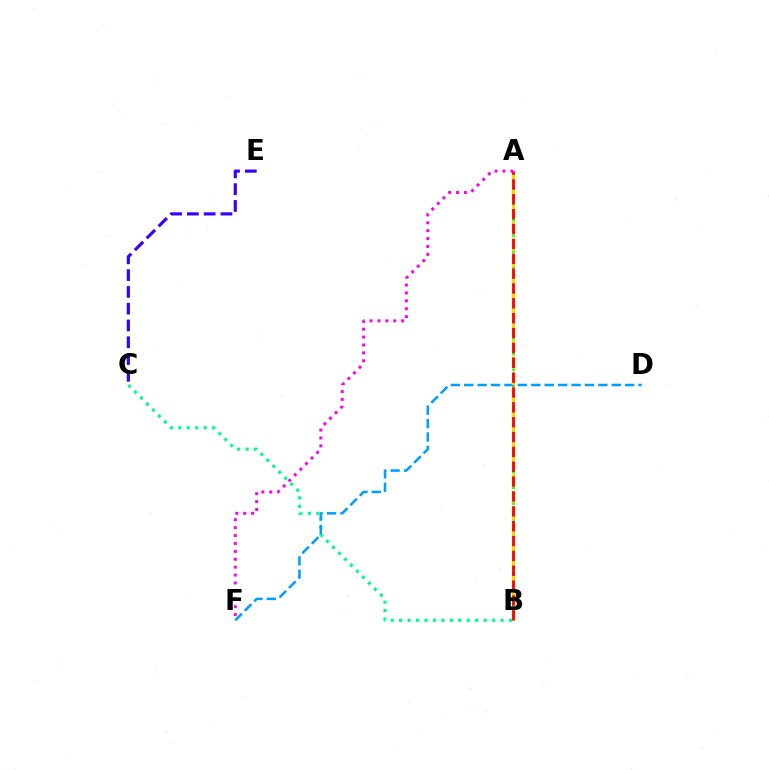{('A', 'B'): [{'color': '#4fff00', 'line_style': 'dotted', 'thickness': 2.14}, {'color': '#ffd500', 'line_style': 'dashed', 'thickness': 2.28}, {'color': '#ff0000', 'line_style': 'dashed', 'thickness': 2.02}], ('B', 'C'): [{'color': '#00ff86', 'line_style': 'dotted', 'thickness': 2.3}], ('D', 'F'): [{'color': '#009eff', 'line_style': 'dashed', 'thickness': 1.82}], ('C', 'E'): [{'color': '#3700ff', 'line_style': 'dashed', 'thickness': 2.28}], ('A', 'F'): [{'color': '#ff00ed', 'line_style': 'dotted', 'thickness': 2.15}]}